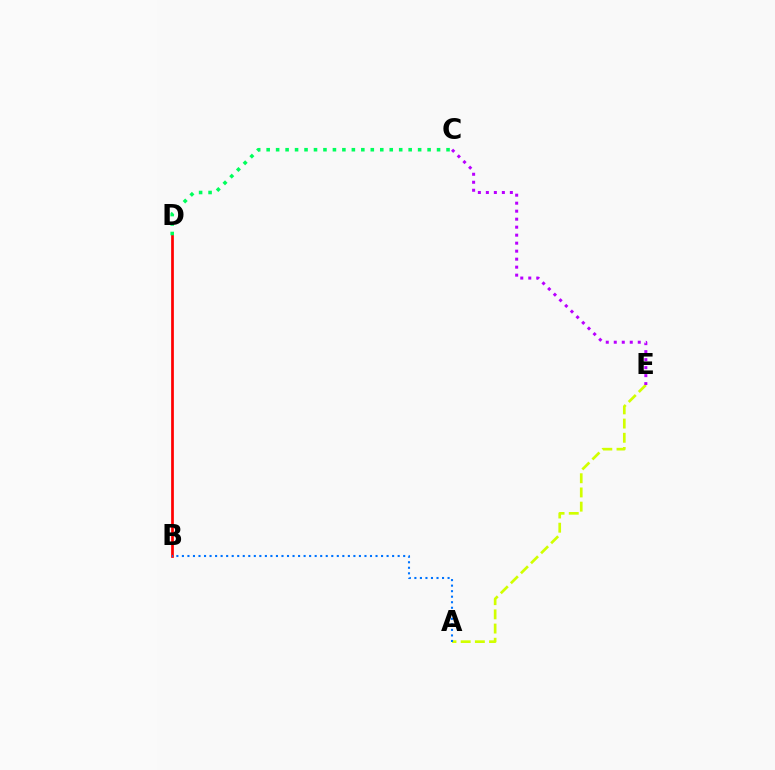{('B', 'D'): [{'color': '#ff0000', 'line_style': 'solid', 'thickness': 1.96}], ('C', 'D'): [{'color': '#00ff5c', 'line_style': 'dotted', 'thickness': 2.57}], ('A', 'E'): [{'color': '#d1ff00', 'line_style': 'dashed', 'thickness': 1.93}], ('A', 'B'): [{'color': '#0074ff', 'line_style': 'dotted', 'thickness': 1.5}], ('C', 'E'): [{'color': '#b900ff', 'line_style': 'dotted', 'thickness': 2.17}]}